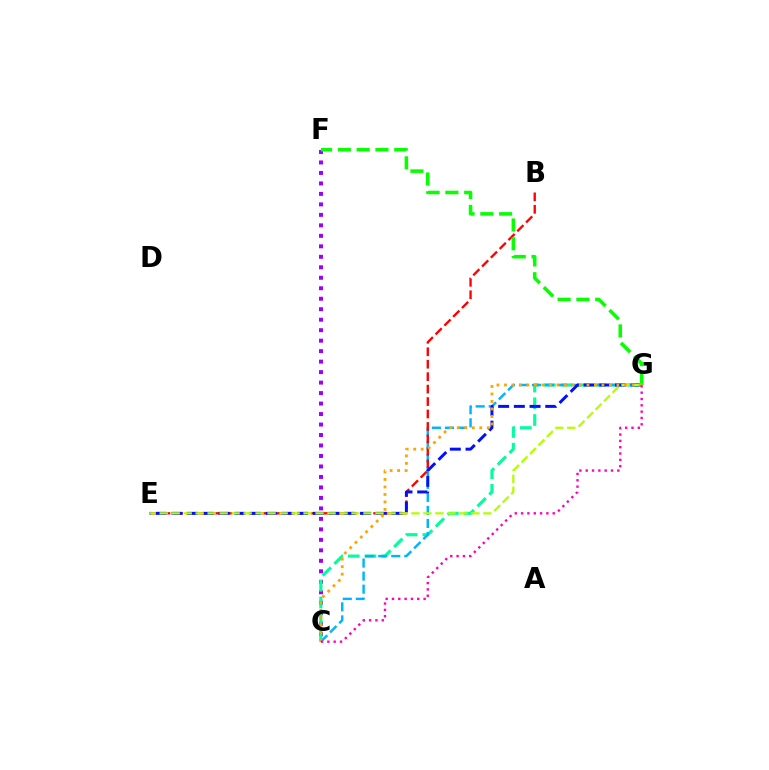{('C', 'F'): [{'color': '#9b00ff', 'line_style': 'dotted', 'thickness': 2.85}], ('C', 'G'): [{'color': '#00ff9d', 'line_style': 'dashed', 'thickness': 2.27}, {'color': '#00b5ff', 'line_style': 'dashed', 'thickness': 1.77}, {'color': '#ffa500', 'line_style': 'dotted', 'thickness': 2.04}, {'color': '#ff00bd', 'line_style': 'dotted', 'thickness': 1.72}], ('B', 'E'): [{'color': '#ff0000', 'line_style': 'dashed', 'thickness': 1.69}], ('E', 'G'): [{'color': '#0010ff', 'line_style': 'dashed', 'thickness': 2.13}, {'color': '#b3ff00', 'line_style': 'dashed', 'thickness': 1.63}], ('F', 'G'): [{'color': '#08ff00', 'line_style': 'dashed', 'thickness': 2.55}]}